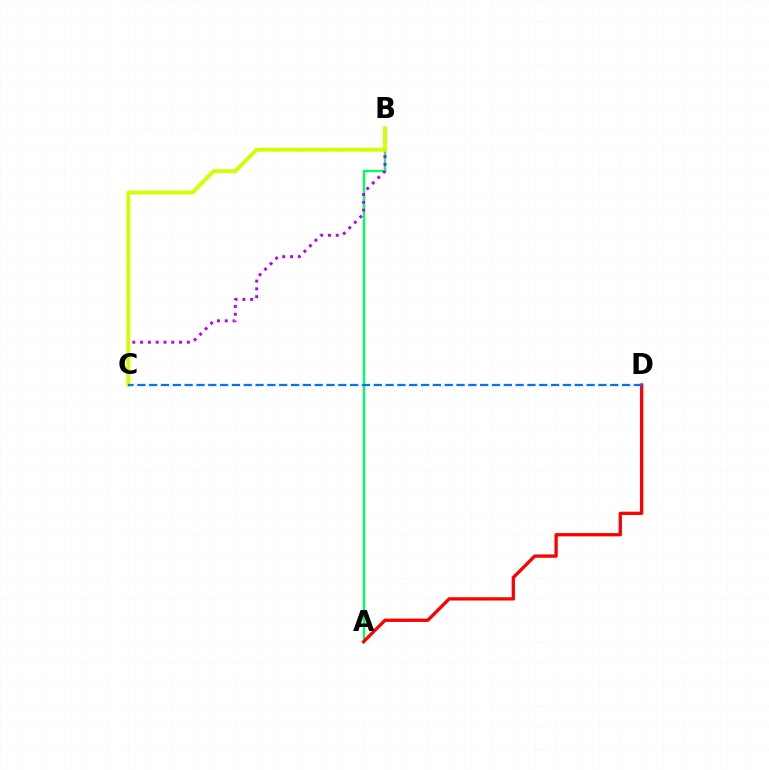{('A', 'B'): [{'color': '#00ff5c', 'line_style': 'solid', 'thickness': 1.69}], ('A', 'D'): [{'color': '#ff0000', 'line_style': 'solid', 'thickness': 2.37}], ('B', 'C'): [{'color': '#b900ff', 'line_style': 'dotted', 'thickness': 2.12}, {'color': '#d1ff00', 'line_style': 'solid', 'thickness': 2.79}], ('C', 'D'): [{'color': '#0074ff', 'line_style': 'dashed', 'thickness': 1.61}]}